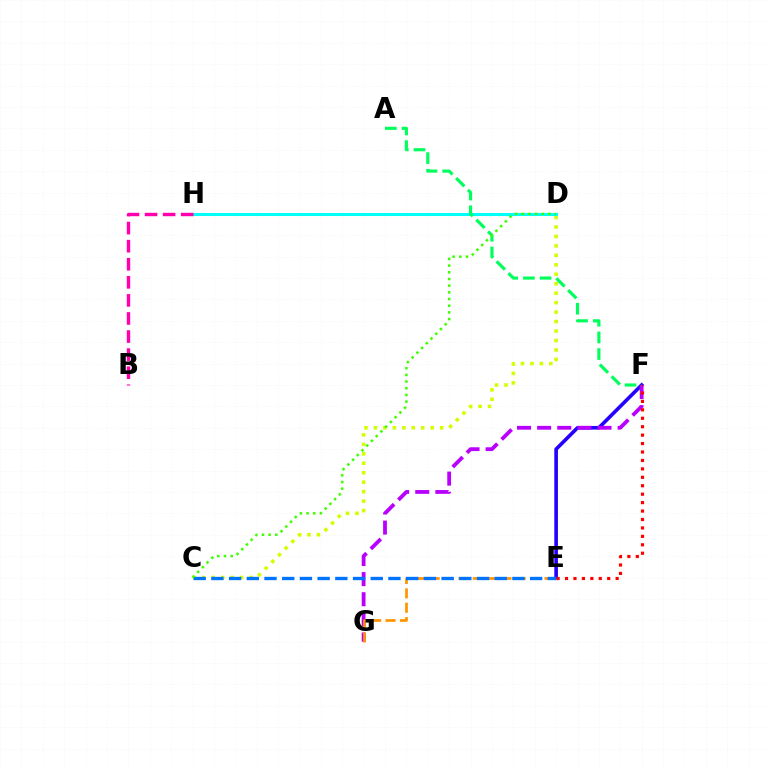{('E', 'F'): [{'color': '#2500ff', 'line_style': 'solid', 'thickness': 2.61}, {'color': '#ff0000', 'line_style': 'dotted', 'thickness': 2.29}], ('F', 'G'): [{'color': '#b900ff', 'line_style': 'dashed', 'thickness': 2.73}], ('E', 'G'): [{'color': '#ff9400', 'line_style': 'dashed', 'thickness': 1.95}], ('C', 'D'): [{'color': '#d1ff00', 'line_style': 'dotted', 'thickness': 2.57}, {'color': '#3dff00', 'line_style': 'dotted', 'thickness': 1.82}], ('D', 'H'): [{'color': '#00fff6', 'line_style': 'solid', 'thickness': 2.2}], ('A', 'F'): [{'color': '#00ff5c', 'line_style': 'dashed', 'thickness': 2.27}], ('C', 'E'): [{'color': '#0074ff', 'line_style': 'dashed', 'thickness': 2.41}], ('B', 'H'): [{'color': '#ff00ac', 'line_style': 'dashed', 'thickness': 2.46}]}